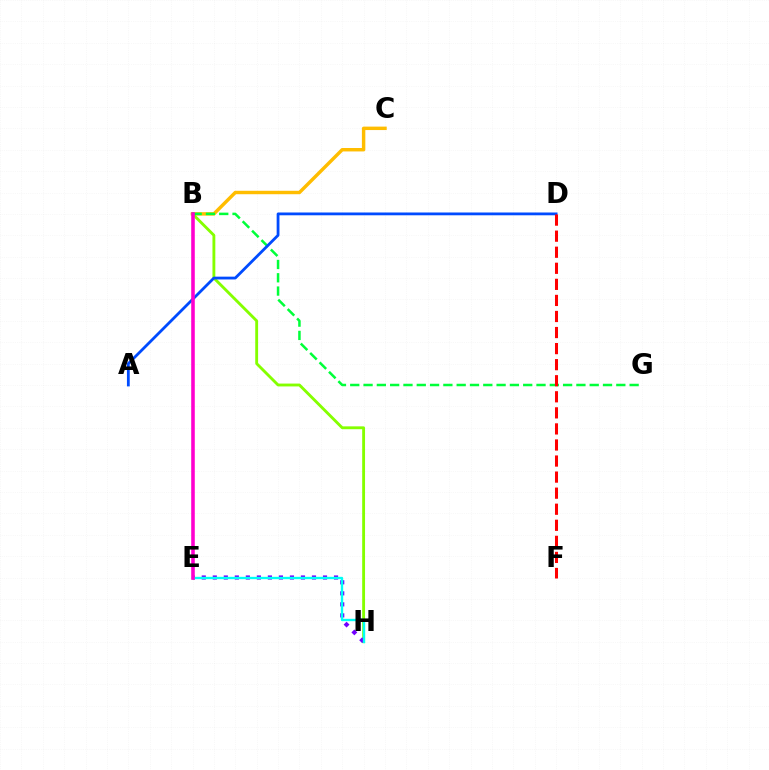{('B', 'C'): [{'color': '#ffbd00', 'line_style': 'solid', 'thickness': 2.48}], ('B', 'H'): [{'color': '#84ff00', 'line_style': 'solid', 'thickness': 2.06}], ('E', 'H'): [{'color': '#7200ff', 'line_style': 'dotted', 'thickness': 2.99}, {'color': '#00fff6', 'line_style': 'solid', 'thickness': 1.69}], ('B', 'G'): [{'color': '#00ff39', 'line_style': 'dashed', 'thickness': 1.81}], ('A', 'D'): [{'color': '#004bff', 'line_style': 'solid', 'thickness': 2.01}], ('D', 'F'): [{'color': '#ff0000', 'line_style': 'dashed', 'thickness': 2.18}], ('B', 'E'): [{'color': '#ff00cf', 'line_style': 'solid', 'thickness': 2.58}]}